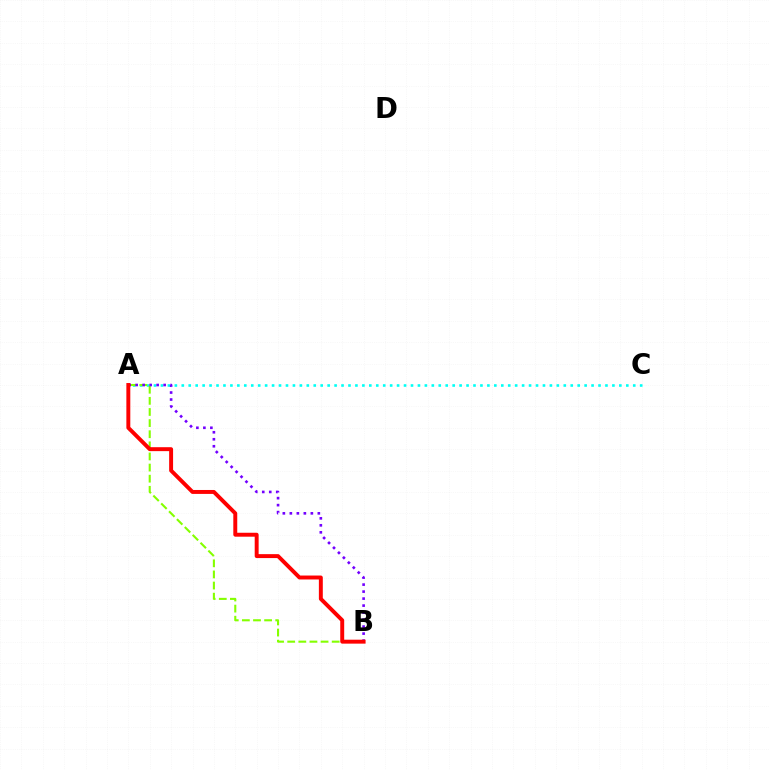{('A', 'C'): [{'color': '#00fff6', 'line_style': 'dotted', 'thickness': 1.89}], ('A', 'B'): [{'color': '#84ff00', 'line_style': 'dashed', 'thickness': 1.51}, {'color': '#7200ff', 'line_style': 'dotted', 'thickness': 1.9}, {'color': '#ff0000', 'line_style': 'solid', 'thickness': 2.83}]}